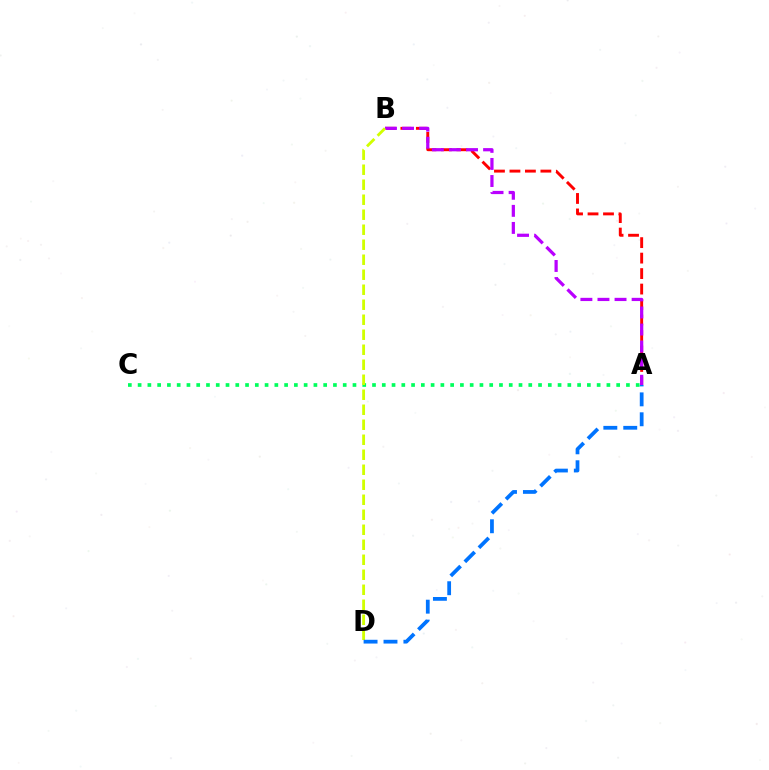{('A', 'C'): [{'color': '#00ff5c', 'line_style': 'dotted', 'thickness': 2.65}], ('A', 'B'): [{'color': '#ff0000', 'line_style': 'dashed', 'thickness': 2.1}, {'color': '#b900ff', 'line_style': 'dashed', 'thickness': 2.32}], ('B', 'D'): [{'color': '#d1ff00', 'line_style': 'dashed', 'thickness': 2.04}], ('A', 'D'): [{'color': '#0074ff', 'line_style': 'dashed', 'thickness': 2.71}]}